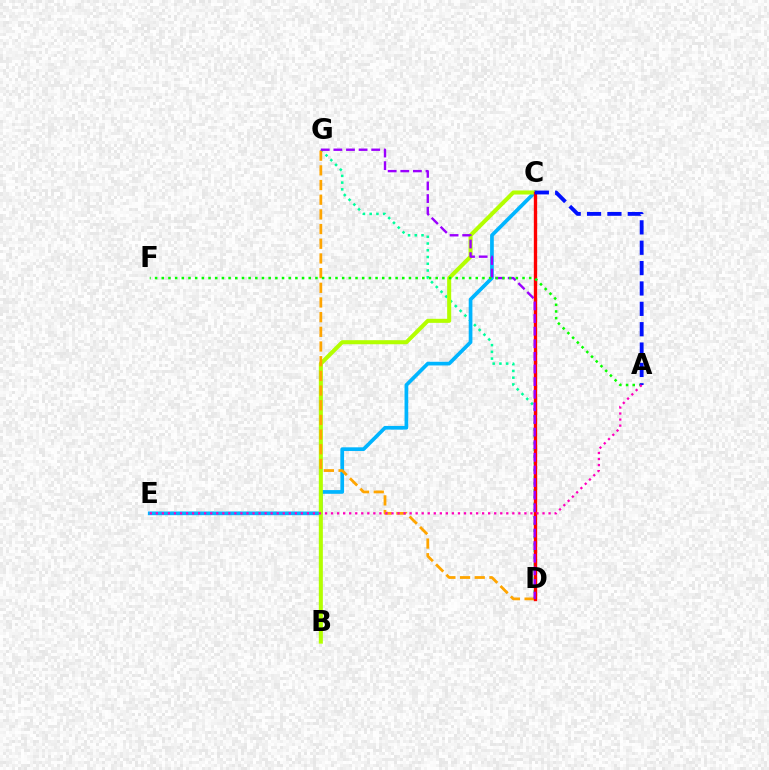{('D', 'G'): [{'color': '#00ff9d', 'line_style': 'dotted', 'thickness': 1.83}, {'color': '#ffa500', 'line_style': 'dashed', 'thickness': 1.99}, {'color': '#9b00ff', 'line_style': 'dashed', 'thickness': 1.71}], ('C', 'E'): [{'color': '#00b5ff', 'line_style': 'solid', 'thickness': 2.67}], ('B', 'C'): [{'color': '#b3ff00', 'line_style': 'solid', 'thickness': 2.91}], ('C', 'D'): [{'color': '#ff0000', 'line_style': 'solid', 'thickness': 2.41}], ('A', 'F'): [{'color': '#08ff00', 'line_style': 'dotted', 'thickness': 1.82}], ('A', 'C'): [{'color': '#0010ff', 'line_style': 'dashed', 'thickness': 2.77}], ('A', 'E'): [{'color': '#ff00bd', 'line_style': 'dotted', 'thickness': 1.64}]}